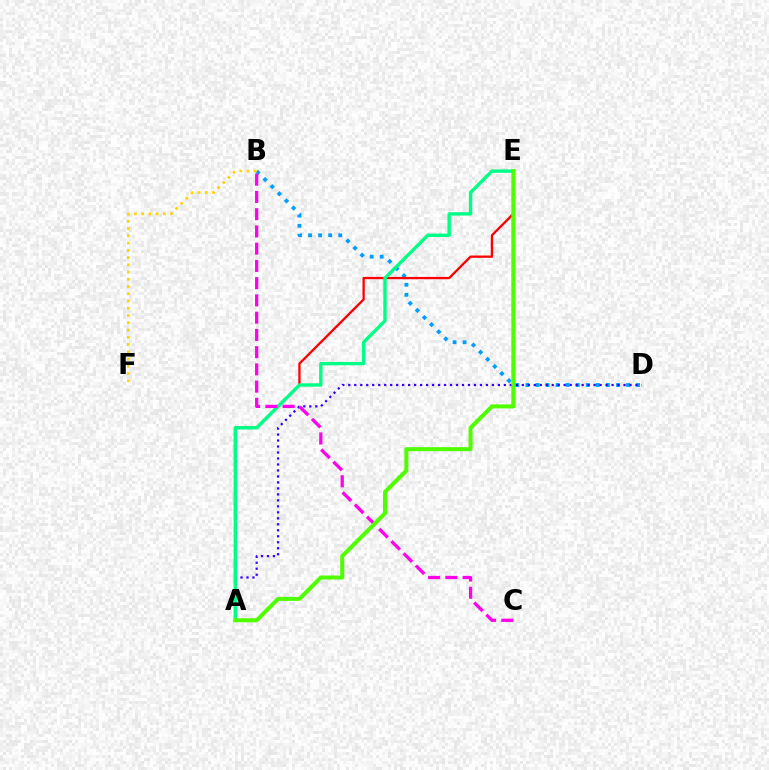{('B', 'D'): [{'color': '#009eff', 'line_style': 'dotted', 'thickness': 2.73}], ('B', 'F'): [{'color': '#ffd500', 'line_style': 'dotted', 'thickness': 1.97}], ('A', 'E'): [{'color': '#ff0000', 'line_style': 'solid', 'thickness': 1.66}, {'color': '#00ff86', 'line_style': 'solid', 'thickness': 2.43}, {'color': '#4fff00', 'line_style': 'solid', 'thickness': 2.89}], ('A', 'D'): [{'color': '#3700ff', 'line_style': 'dotted', 'thickness': 1.63}], ('B', 'C'): [{'color': '#ff00ed', 'line_style': 'dashed', 'thickness': 2.34}]}